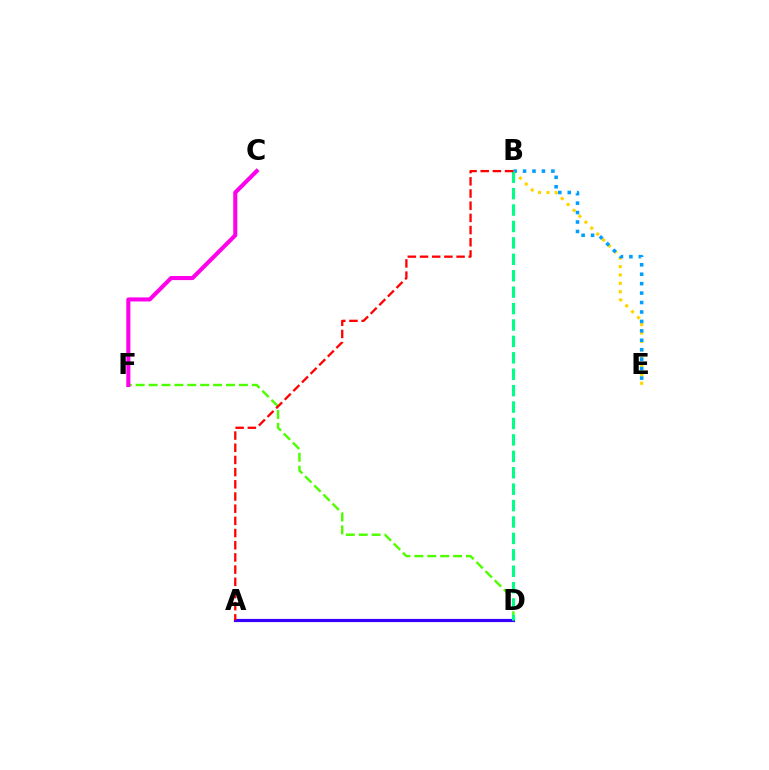{('B', 'E'): [{'color': '#ffd500', 'line_style': 'dotted', 'thickness': 2.27}, {'color': '#009eff', 'line_style': 'dotted', 'thickness': 2.56}], ('A', 'D'): [{'color': '#3700ff', 'line_style': 'solid', 'thickness': 2.29}], ('D', 'F'): [{'color': '#4fff00', 'line_style': 'dashed', 'thickness': 1.75}], ('C', 'F'): [{'color': '#ff00ed', 'line_style': 'solid', 'thickness': 2.93}], ('B', 'D'): [{'color': '#00ff86', 'line_style': 'dashed', 'thickness': 2.23}], ('A', 'B'): [{'color': '#ff0000', 'line_style': 'dashed', 'thickness': 1.66}]}